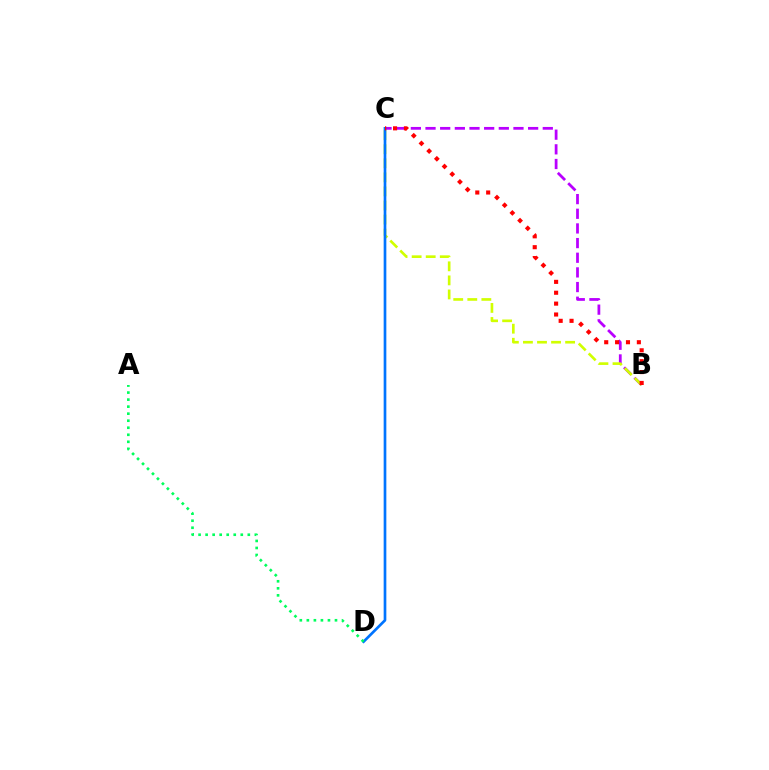{('B', 'C'): [{'color': '#b900ff', 'line_style': 'dashed', 'thickness': 1.99}, {'color': '#d1ff00', 'line_style': 'dashed', 'thickness': 1.91}, {'color': '#ff0000', 'line_style': 'dotted', 'thickness': 2.96}], ('C', 'D'): [{'color': '#0074ff', 'line_style': 'solid', 'thickness': 1.93}], ('A', 'D'): [{'color': '#00ff5c', 'line_style': 'dotted', 'thickness': 1.91}]}